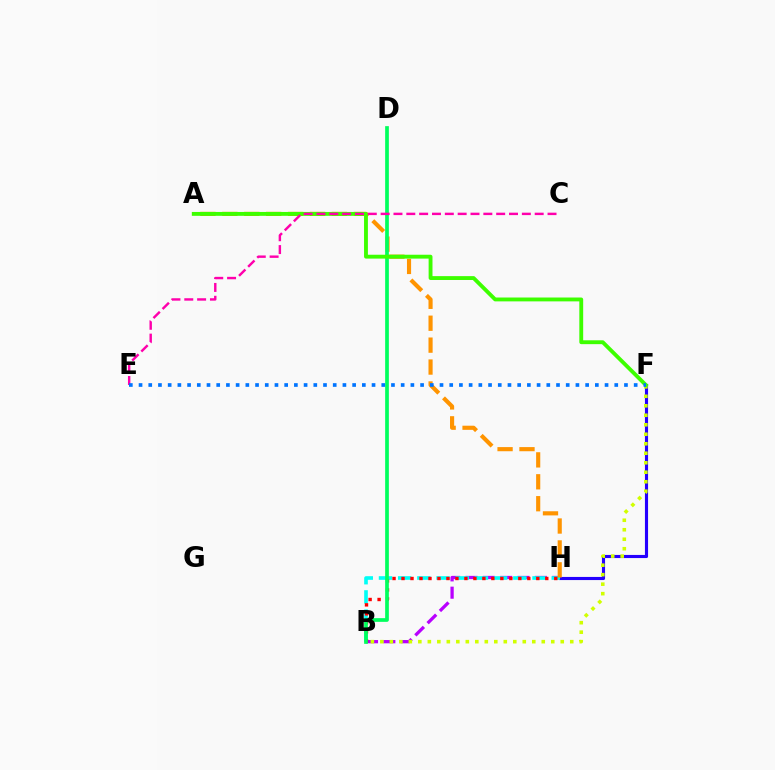{('F', 'H'): [{'color': '#2500ff', 'line_style': 'solid', 'thickness': 2.25}], ('B', 'H'): [{'color': '#b900ff', 'line_style': 'dashed', 'thickness': 2.35}, {'color': '#00fff6', 'line_style': 'dashed', 'thickness': 2.61}, {'color': '#ff0000', 'line_style': 'dotted', 'thickness': 2.44}], ('B', 'F'): [{'color': '#d1ff00', 'line_style': 'dotted', 'thickness': 2.58}], ('A', 'H'): [{'color': '#ff9400', 'line_style': 'dashed', 'thickness': 2.98}], ('B', 'D'): [{'color': '#00ff5c', 'line_style': 'solid', 'thickness': 2.66}], ('A', 'F'): [{'color': '#3dff00', 'line_style': 'solid', 'thickness': 2.78}], ('C', 'E'): [{'color': '#ff00ac', 'line_style': 'dashed', 'thickness': 1.74}], ('E', 'F'): [{'color': '#0074ff', 'line_style': 'dotted', 'thickness': 2.64}]}